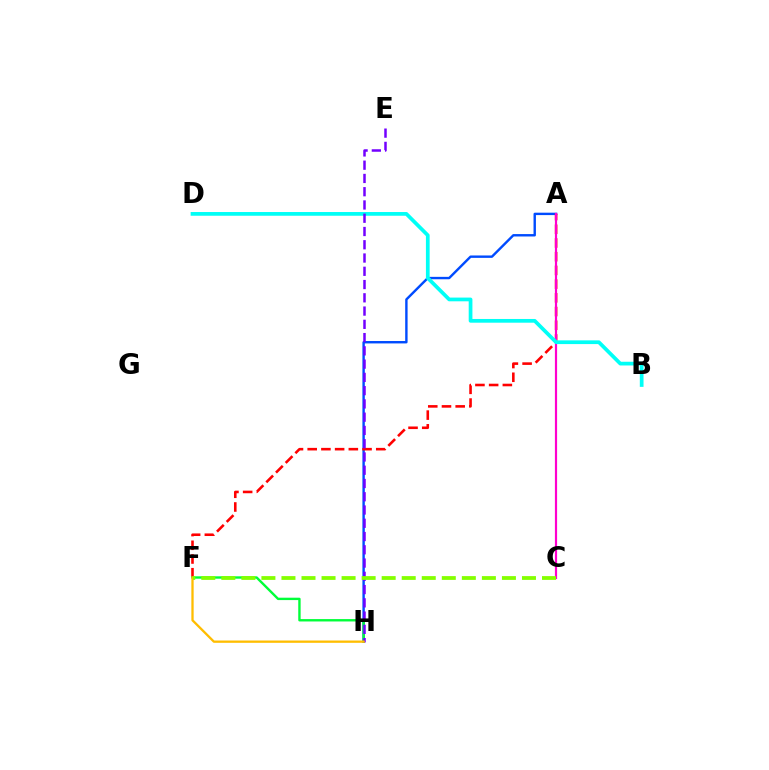{('A', 'H'): [{'color': '#004bff', 'line_style': 'solid', 'thickness': 1.73}], ('A', 'F'): [{'color': '#ff0000', 'line_style': 'dashed', 'thickness': 1.86}], ('A', 'C'): [{'color': '#ff00cf', 'line_style': 'solid', 'thickness': 1.58}], ('B', 'D'): [{'color': '#00fff6', 'line_style': 'solid', 'thickness': 2.68}], ('F', 'H'): [{'color': '#00ff39', 'line_style': 'solid', 'thickness': 1.72}, {'color': '#ffbd00', 'line_style': 'solid', 'thickness': 1.66}], ('E', 'H'): [{'color': '#7200ff', 'line_style': 'dashed', 'thickness': 1.8}], ('C', 'F'): [{'color': '#84ff00', 'line_style': 'dashed', 'thickness': 2.72}]}